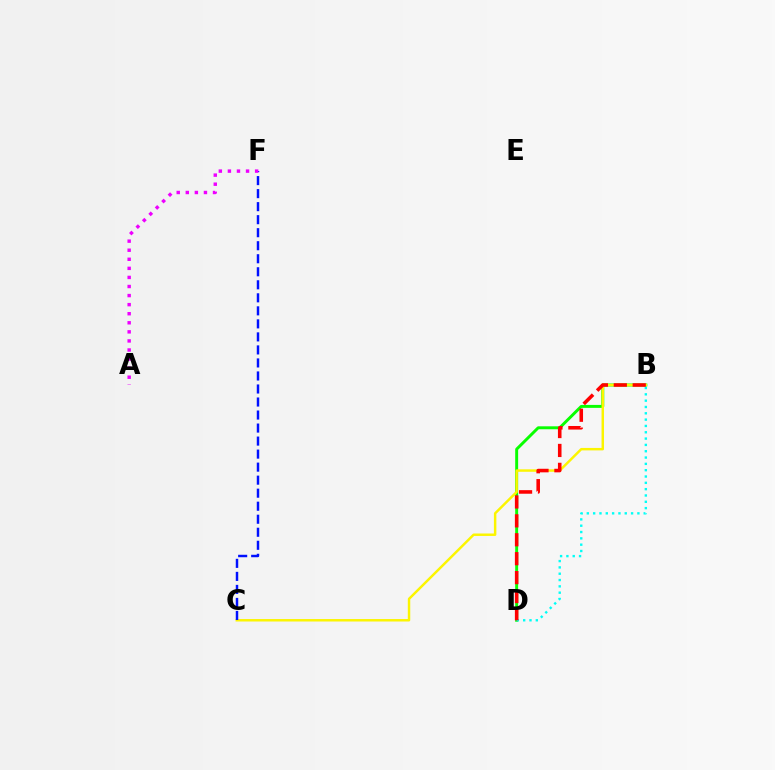{('B', 'D'): [{'color': '#08ff00', 'line_style': 'solid', 'thickness': 2.12}, {'color': '#00fff6', 'line_style': 'dotted', 'thickness': 1.72}, {'color': '#ff0000', 'line_style': 'dashed', 'thickness': 2.57}], ('B', 'C'): [{'color': '#fcf500', 'line_style': 'solid', 'thickness': 1.77}], ('C', 'F'): [{'color': '#0010ff', 'line_style': 'dashed', 'thickness': 1.77}], ('A', 'F'): [{'color': '#ee00ff', 'line_style': 'dotted', 'thickness': 2.46}]}